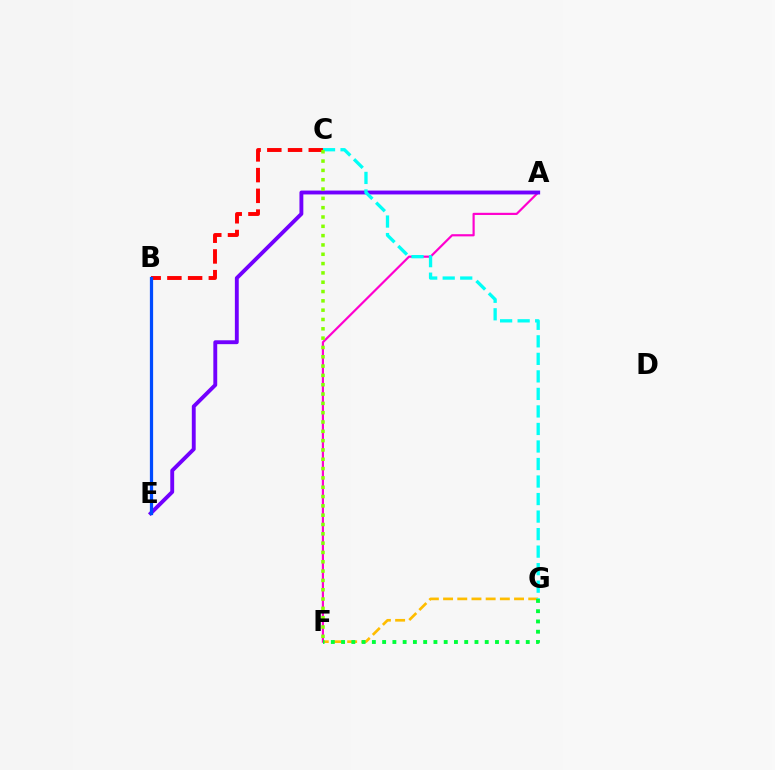{('A', 'F'): [{'color': '#ff00cf', 'line_style': 'solid', 'thickness': 1.57}], ('B', 'C'): [{'color': '#ff0000', 'line_style': 'dashed', 'thickness': 2.81}], ('F', 'G'): [{'color': '#ffbd00', 'line_style': 'dashed', 'thickness': 1.93}, {'color': '#00ff39', 'line_style': 'dotted', 'thickness': 2.79}], ('A', 'E'): [{'color': '#7200ff', 'line_style': 'solid', 'thickness': 2.79}], ('C', 'G'): [{'color': '#00fff6', 'line_style': 'dashed', 'thickness': 2.38}], ('B', 'E'): [{'color': '#004bff', 'line_style': 'solid', 'thickness': 2.33}], ('C', 'F'): [{'color': '#84ff00', 'line_style': 'dotted', 'thickness': 2.53}]}